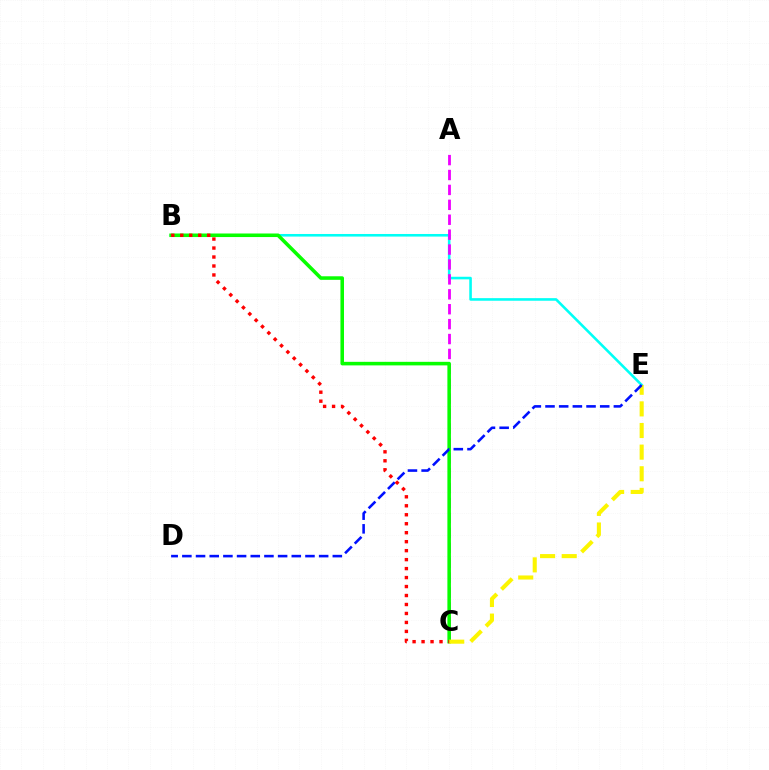{('B', 'E'): [{'color': '#00fff6', 'line_style': 'solid', 'thickness': 1.87}], ('A', 'C'): [{'color': '#ee00ff', 'line_style': 'dashed', 'thickness': 2.03}], ('B', 'C'): [{'color': '#08ff00', 'line_style': 'solid', 'thickness': 2.56}, {'color': '#ff0000', 'line_style': 'dotted', 'thickness': 2.44}], ('C', 'E'): [{'color': '#fcf500', 'line_style': 'dashed', 'thickness': 2.94}], ('D', 'E'): [{'color': '#0010ff', 'line_style': 'dashed', 'thickness': 1.86}]}